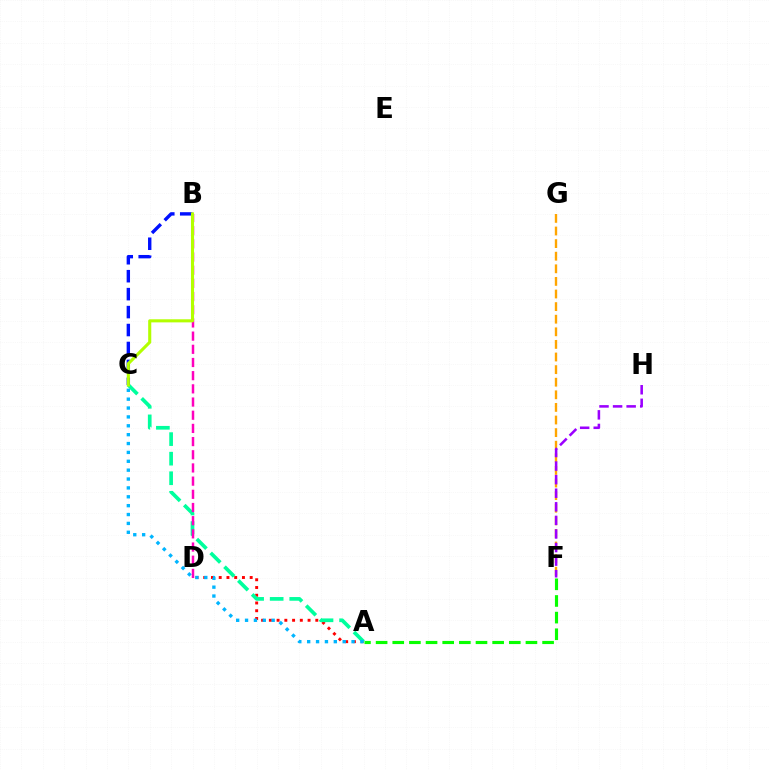{('A', 'F'): [{'color': '#08ff00', 'line_style': 'dashed', 'thickness': 2.26}], ('A', 'D'): [{'color': '#ff0000', 'line_style': 'dotted', 'thickness': 2.1}], ('F', 'G'): [{'color': '#ffa500', 'line_style': 'dashed', 'thickness': 1.71}], ('A', 'C'): [{'color': '#00ff9d', 'line_style': 'dashed', 'thickness': 2.66}, {'color': '#00b5ff', 'line_style': 'dotted', 'thickness': 2.41}], ('B', 'D'): [{'color': '#ff00bd', 'line_style': 'dashed', 'thickness': 1.79}], ('F', 'H'): [{'color': '#9b00ff', 'line_style': 'dashed', 'thickness': 1.84}], ('B', 'C'): [{'color': '#0010ff', 'line_style': 'dashed', 'thickness': 2.44}, {'color': '#b3ff00', 'line_style': 'solid', 'thickness': 2.22}]}